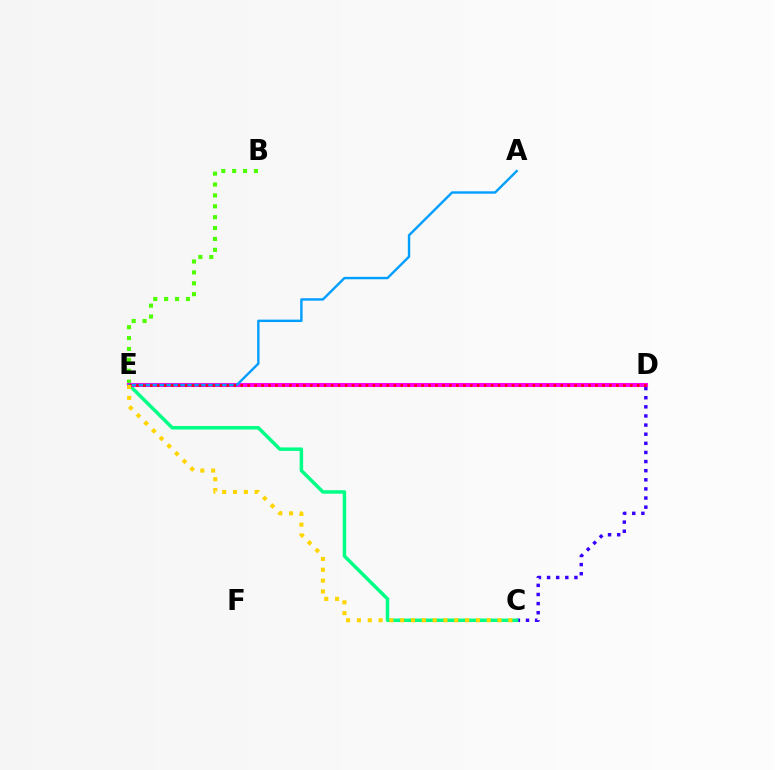{('B', 'E'): [{'color': '#4fff00', 'line_style': 'dotted', 'thickness': 2.96}], ('C', 'D'): [{'color': '#3700ff', 'line_style': 'dotted', 'thickness': 2.48}], ('C', 'E'): [{'color': '#00ff86', 'line_style': 'solid', 'thickness': 2.51}, {'color': '#ffd500', 'line_style': 'dotted', 'thickness': 2.94}], ('D', 'E'): [{'color': '#ff00ed', 'line_style': 'solid', 'thickness': 2.93}, {'color': '#ff0000', 'line_style': 'dotted', 'thickness': 1.89}], ('A', 'E'): [{'color': '#009eff', 'line_style': 'solid', 'thickness': 1.73}]}